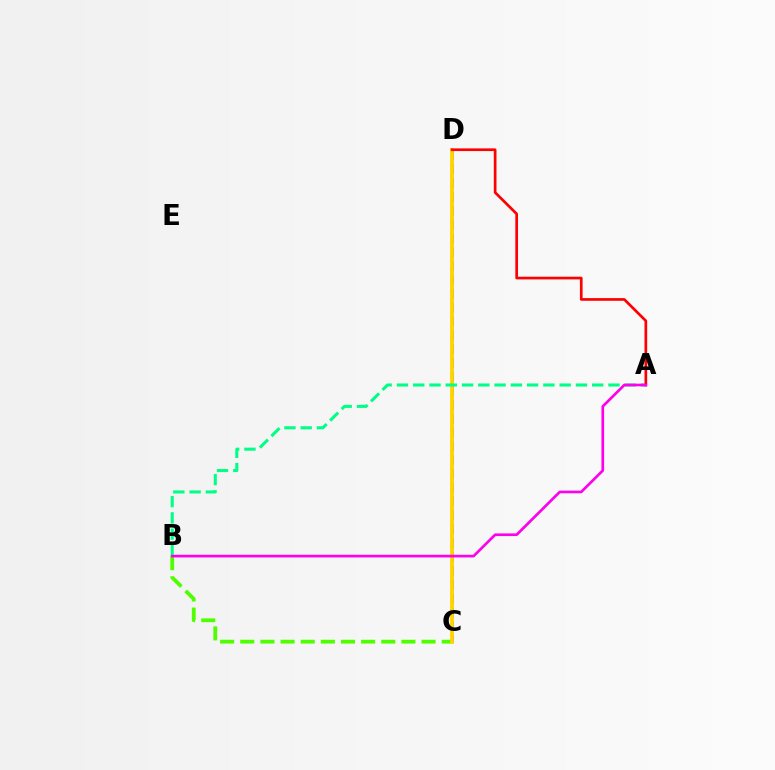{('C', 'D'): [{'color': '#009eff', 'line_style': 'solid', 'thickness': 1.5}, {'color': '#3700ff', 'line_style': 'dashed', 'thickness': 1.88}, {'color': '#ffd500', 'line_style': 'solid', 'thickness': 2.76}], ('B', 'C'): [{'color': '#4fff00', 'line_style': 'dashed', 'thickness': 2.74}], ('A', 'B'): [{'color': '#00ff86', 'line_style': 'dashed', 'thickness': 2.21}, {'color': '#ff00ed', 'line_style': 'solid', 'thickness': 1.92}], ('A', 'D'): [{'color': '#ff0000', 'line_style': 'solid', 'thickness': 1.94}]}